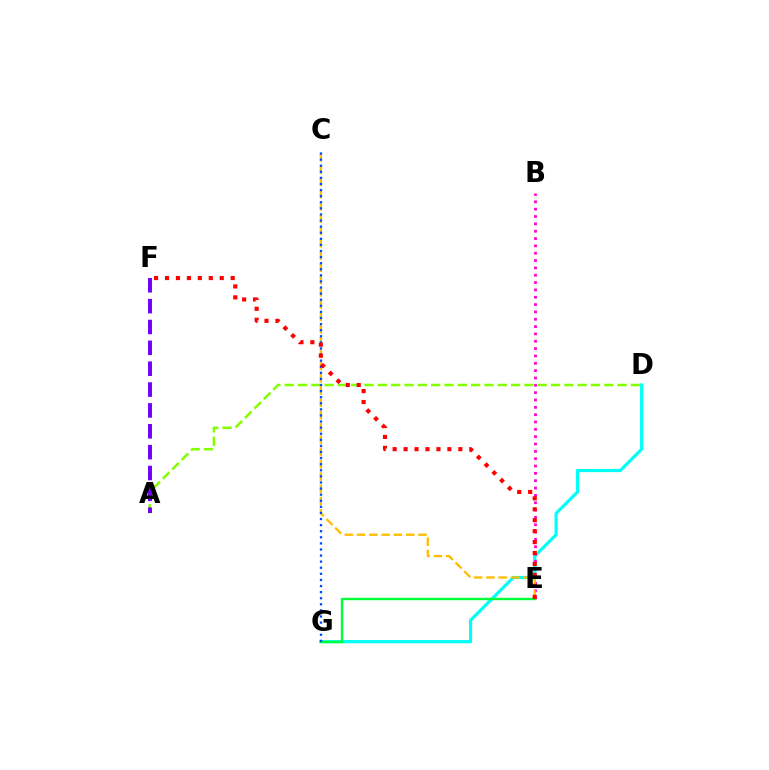{('D', 'G'): [{'color': '#00fff6', 'line_style': 'solid', 'thickness': 2.29}], ('B', 'E'): [{'color': '#ff00cf', 'line_style': 'dotted', 'thickness': 1.99}], ('E', 'G'): [{'color': '#00ff39', 'line_style': 'solid', 'thickness': 1.73}], ('A', 'D'): [{'color': '#84ff00', 'line_style': 'dashed', 'thickness': 1.81}], ('A', 'F'): [{'color': '#7200ff', 'line_style': 'dashed', 'thickness': 2.83}], ('C', 'E'): [{'color': '#ffbd00', 'line_style': 'dashed', 'thickness': 1.67}], ('C', 'G'): [{'color': '#004bff', 'line_style': 'dotted', 'thickness': 1.66}], ('E', 'F'): [{'color': '#ff0000', 'line_style': 'dotted', 'thickness': 2.97}]}